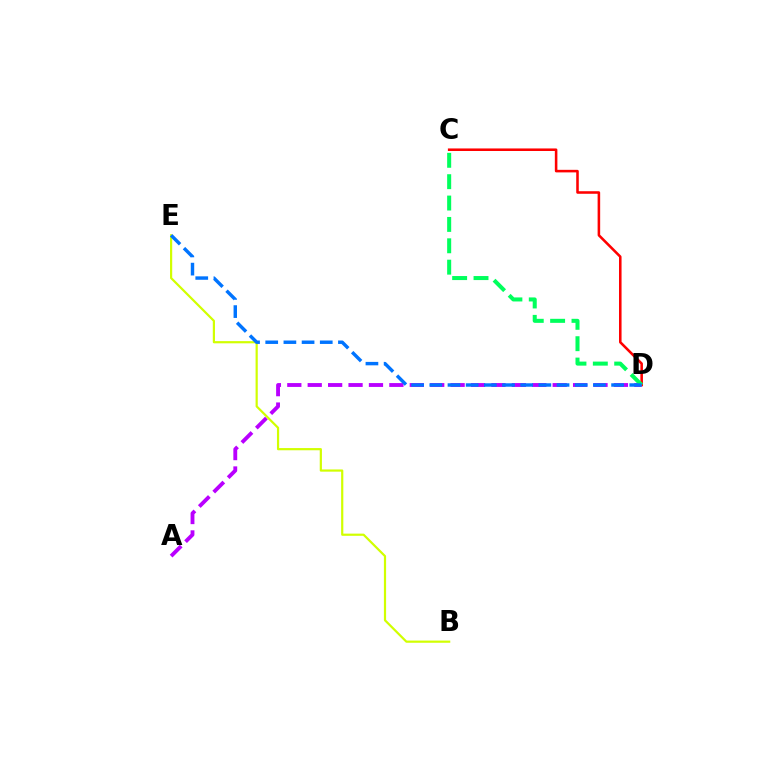{('C', 'D'): [{'color': '#ff0000', 'line_style': 'solid', 'thickness': 1.84}, {'color': '#00ff5c', 'line_style': 'dashed', 'thickness': 2.9}], ('A', 'D'): [{'color': '#b900ff', 'line_style': 'dashed', 'thickness': 2.77}], ('B', 'E'): [{'color': '#d1ff00', 'line_style': 'solid', 'thickness': 1.58}], ('D', 'E'): [{'color': '#0074ff', 'line_style': 'dashed', 'thickness': 2.47}]}